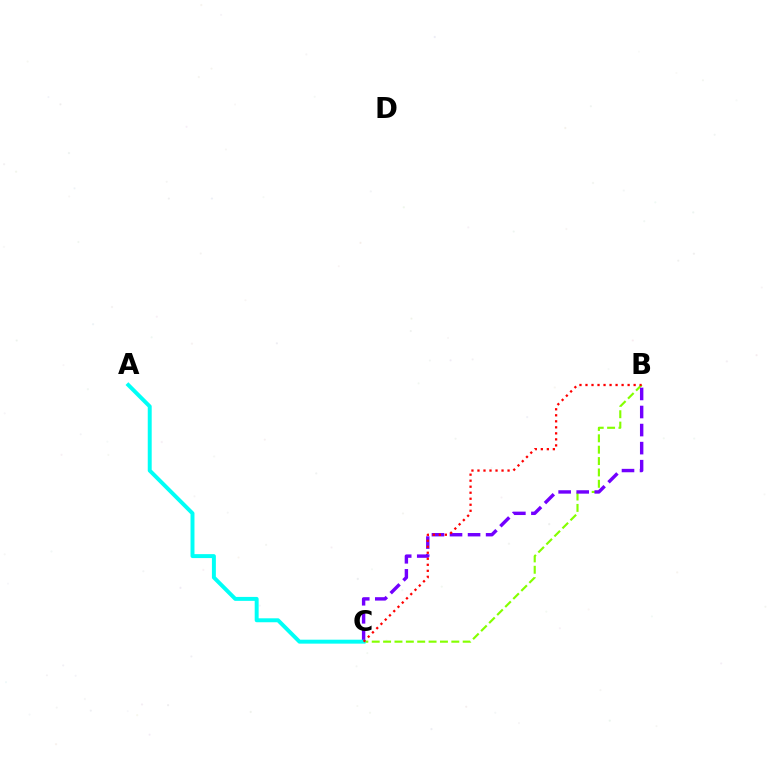{('B', 'C'): [{'color': '#84ff00', 'line_style': 'dashed', 'thickness': 1.54}, {'color': '#7200ff', 'line_style': 'dashed', 'thickness': 2.45}, {'color': '#ff0000', 'line_style': 'dotted', 'thickness': 1.64}], ('A', 'C'): [{'color': '#00fff6', 'line_style': 'solid', 'thickness': 2.84}]}